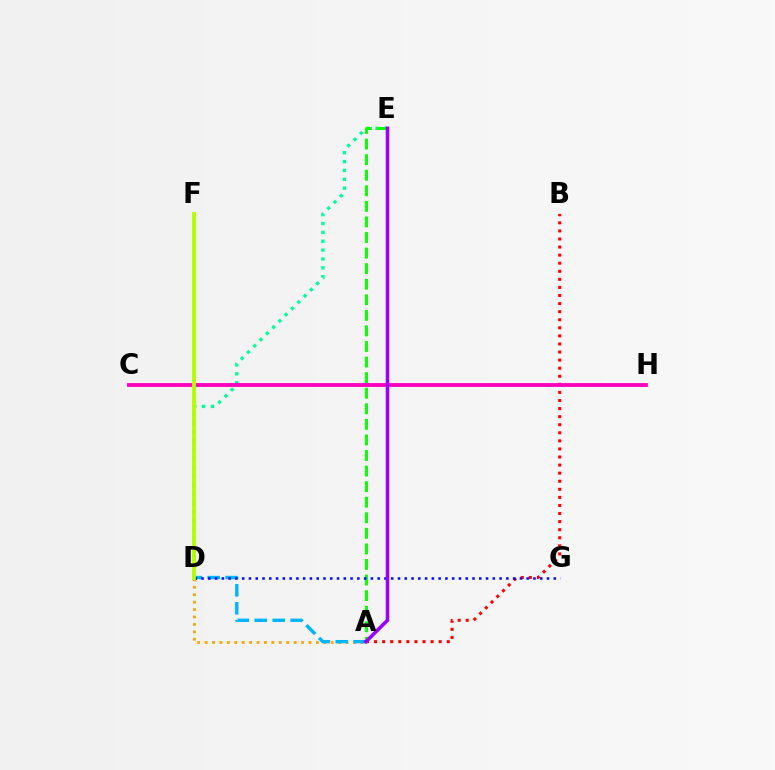{('D', 'E'): [{'color': '#00ff9d', 'line_style': 'dotted', 'thickness': 2.41}], ('A', 'B'): [{'color': '#ff0000', 'line_style': 'dotted', 'thickness': 2.19}], ('A', 'E'): [{'color': '#08ff00', 'line_style': 'dashed', 'thickness': 2.12}, {'color': '#9b00ff', 'line_style': 'solid', 'thickness': 2.55}], ('A', 'D'): [{'color': '#ffa500', 'line_style': 'dotted', 'thickness': 2.02}, {'color': '#00b5ff', 'line_style': 'dashed', 'thickness': 2.44}], ('C', 'H'): [{'color': '#ff00bd', 'line_style': 'solid', 'thickness': 2.76}], ('D', 'G'): [{'color': '#0010ff', 'line_style': 'dotted', 'thickness': 1.84}], ('D', 'F'): [{'color': '#b3ff00', 'line_style': 'solid', 'thickness': 2.77}]}